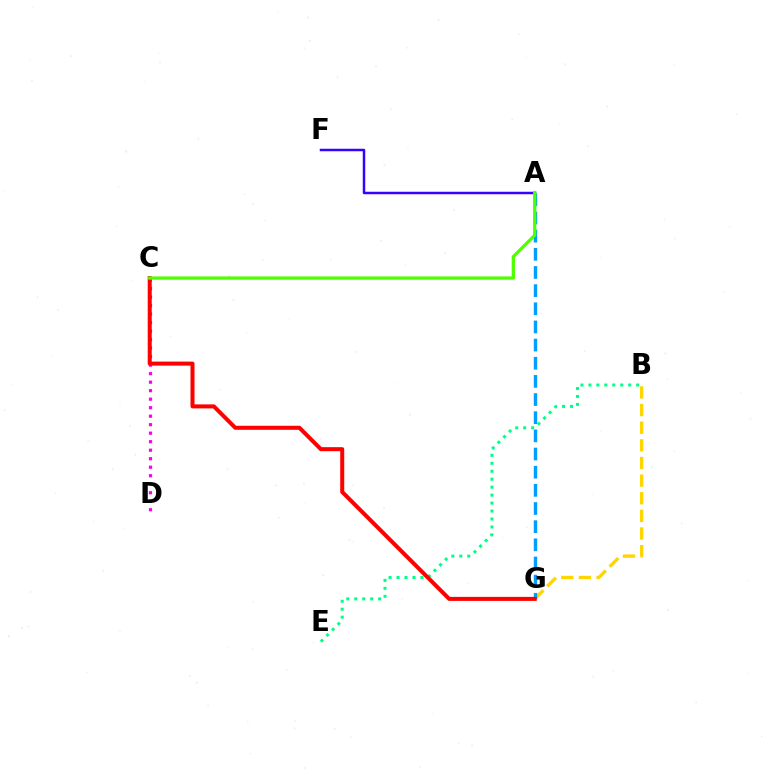{('B', 'G'): [{'color': '#ffd500', 'line_style': 'dashed', 'thickness': 2.4}], ('A', 'G'): [{'color': '#009eff', 'line_style': 'dashed', 'thickness': 2.47}], ('C', 'D'): [{'color': '#ff00ed', 'line_style': 'dotted', 'thickness': 2.31}], ('B', 'E'): [{'color': '#00ff86', 'line_style': 'dotted', 'thickness': 2.16}], ('C', 'G'): [{'color': '#ff0000', 'line_style': 'solid', 'thickness': 2.89}], ('A', 'F'): [{'color': '#3700ff', 'line_style': 'solid', 'thickness': 1.8}], ('A', 'C'): [{'color': '#4fff00', 'line_style': 'solid', 'thickness': 2.34}]}